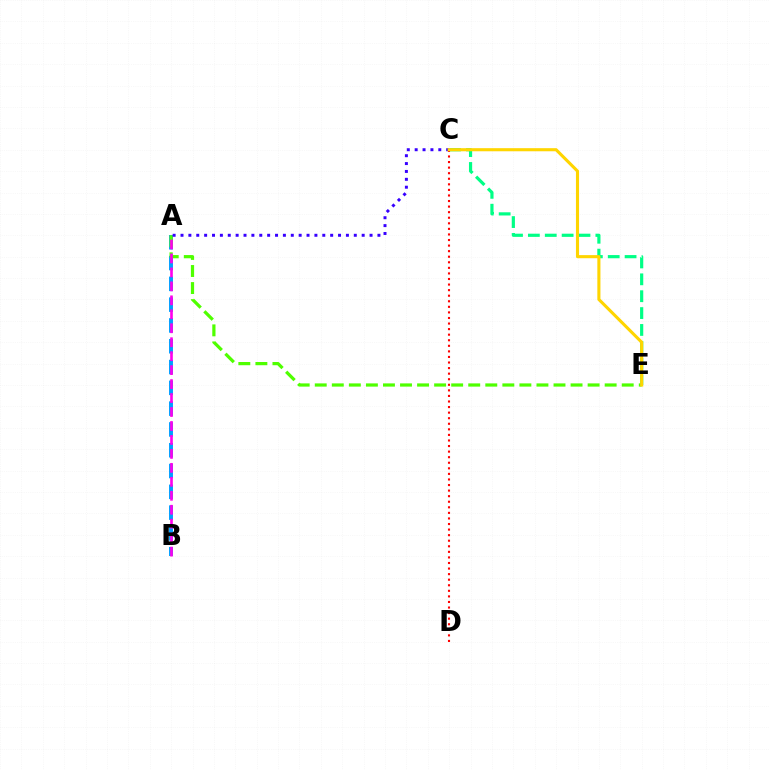{('A', 'B'): [{'color': '#009eff', 'line_style': 'dashed', 'thickness': 2.83}, {'color': '#ff00ed', 'line_style': 'dashed', 'thickness': 1.9}], ('A', 'E'): [{'color': '#4fff00', 'line_style': 'dashed', 'thickness': 2.32}], ('A', 'C'): [{'color': '#3700ff', 'line_style': 'dotted', 'thickness': 2.14}], ('C', 'E'): [{'color': '#00ff86', 'line_style': 'dashed', 'thickness': 2.29}, {'color': '#ffd500', 'line_style': 'solid', 'thickness': 2.23}], ('C', 'D'): [{'color': '#ff0000', 'line_style': 'dotted', 'thickness': 1.51}]}